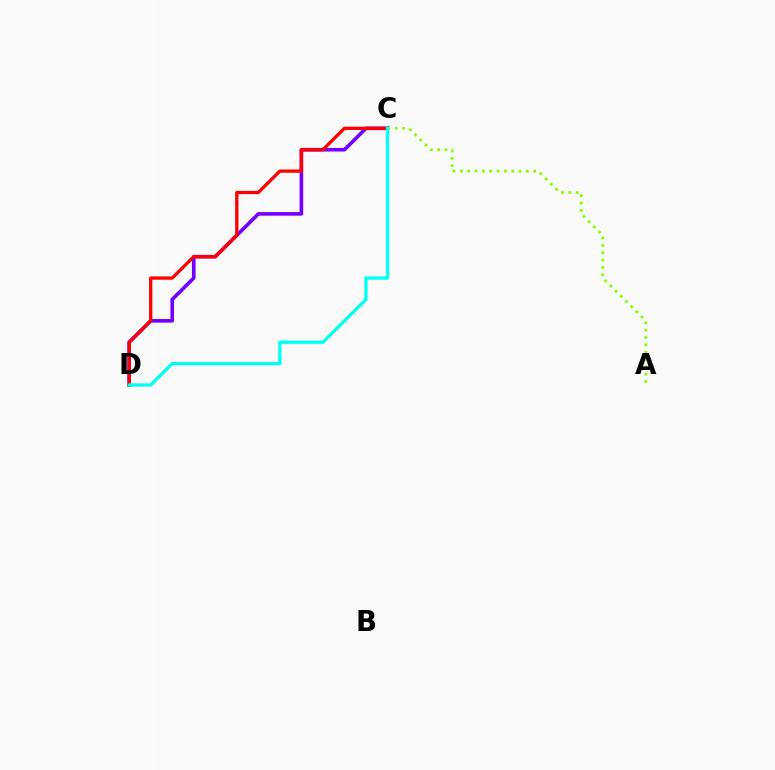{('C', 'D'): [{'color': '#7200ff', 'line_style': 'solid', 'thickness': 2.6}, {'color': '#ff0000', 'line_style': 'solid', 'thickness': 2.36}, {'color': '#00fff6', 'line_style': 'solid', 'thickness': 2.35}], ('A', 'C'): [{'color': '#84ff00', 'line_style': 'dotted', 'thickness': 1.99}]}